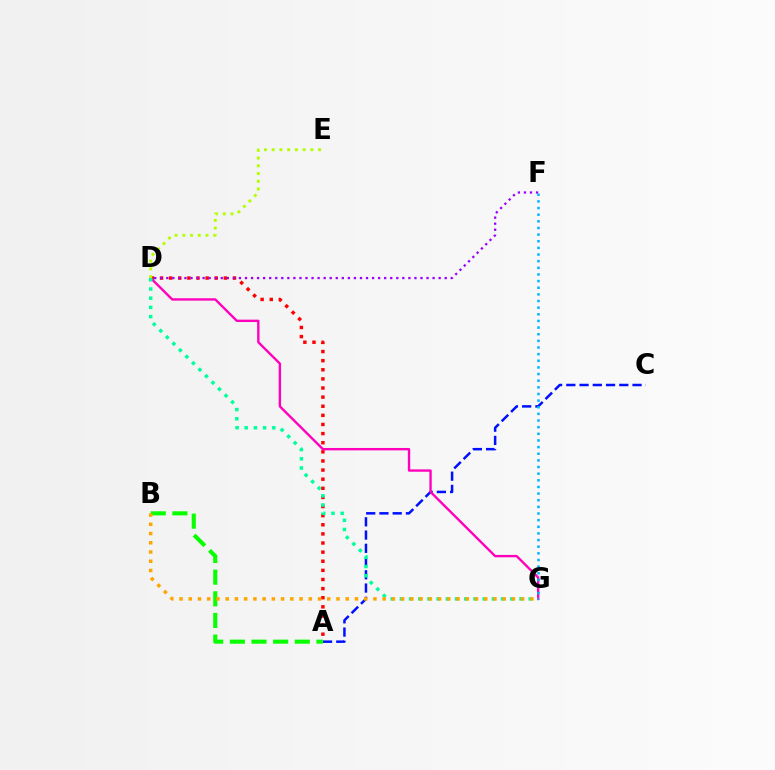{('A', 'D'): [{'color': '#ff0000', 'line_style': 'dotted', 'thickness': 2.48}], ('A', 'C'): [{'color': '#0010ff', 'line_style': 'dashed', 'thickness': 1.8}], ('A', 'B'): [{'color': '#08ff00', 'line_style': 'dashed', 'thickness': 2.94}], ('D', 'G'): [{'color': '#ff00bd', 'line_style': 'solid', 'thickness': 1.71}, {'color': '#00ff9d', 'line_style': 'dotted', 'thickness': 2.5}], ('D', 'F'): [{'color': '#9b00ff', 'line_style': 'dotted', 'thickness': 1.64}], ('D', 'E'): [{'color': '#b3ff00', 'line_style': 'dotted', 'thickness': 2.1}], ('F', 'G'): [{'color': '#00b5ff', 'line_style': 'dotted', 'thickness': 1.8}], ('B', 'G'): [{'color': '#ffa500', 'line_style': 'dotted', 'thickness': 2.51}]}